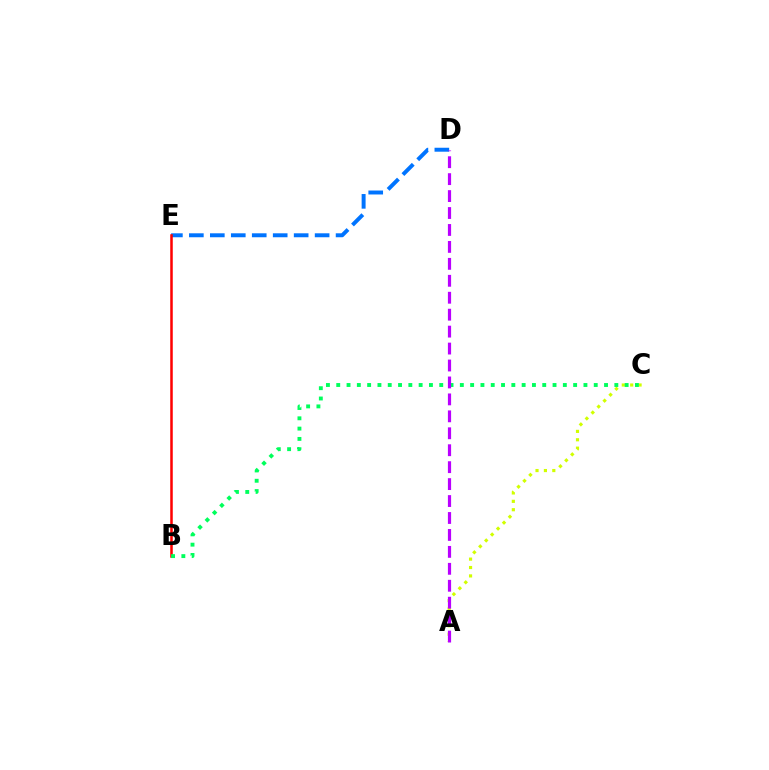{('A', 'C'): [{'color': '#d1ff00', 'line_style': 'dotted', 'thickness': 2.28}], ('D', 'E'): [{'color': '#0074ff', 'line_style': 'dashed', 'thickness': 2.85}], ('B', 'E'): [{'color': '#ff0000', 'line_style': 'solid', 'thickness': 1.82}], ('B', 'C'): [{'color': '#00ff5c', 'line_style': 'dotted', 'thickness': 2.8}], ('A', 'D'): [{'color': '#b900ff', 'line_style': 'dashed', 'thickness': 2.3}]}